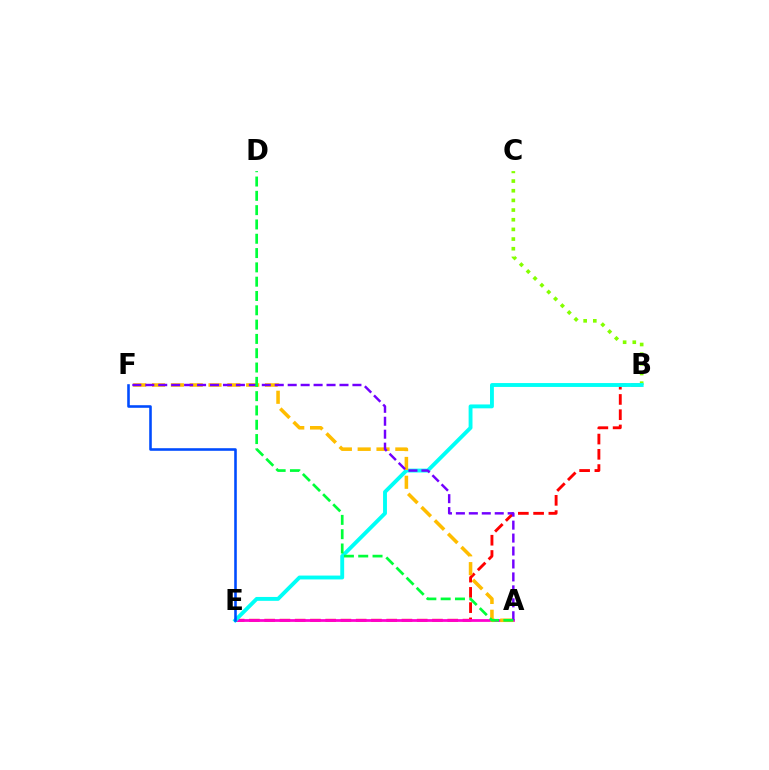{('B', 'E'): [{'color': '#ff0000', 'line_style': 'dashed', 'thickness': 2.07}, {'color': '#00fff6', 'line_style': 'solid', 'thickness': 2.79}], ('A', 'E'): [{'color': '#ff00cf', 'line_style': 'solid', 'thickness': 1.98}], ('B', 'C'): [{'color': '#84ff00', 'line_style': 'dotted', 'thickness': 2.63}], ('A', 'F'): [{'color': '#ffbd00', 'line_style': 'dashed', 'thickness': 2.56}, {'color': '#7200ff', 'line_style': 'dashed', 'thickness': 1.76}], ('E', 'F'): [{'color': '#004bff', 'line_style': 'solid', 'thickness': 1.86}], ('A', 'D'): [{'color': '#00ff39', 'line_style': 'dashed', 'thickness': 1.94}]}